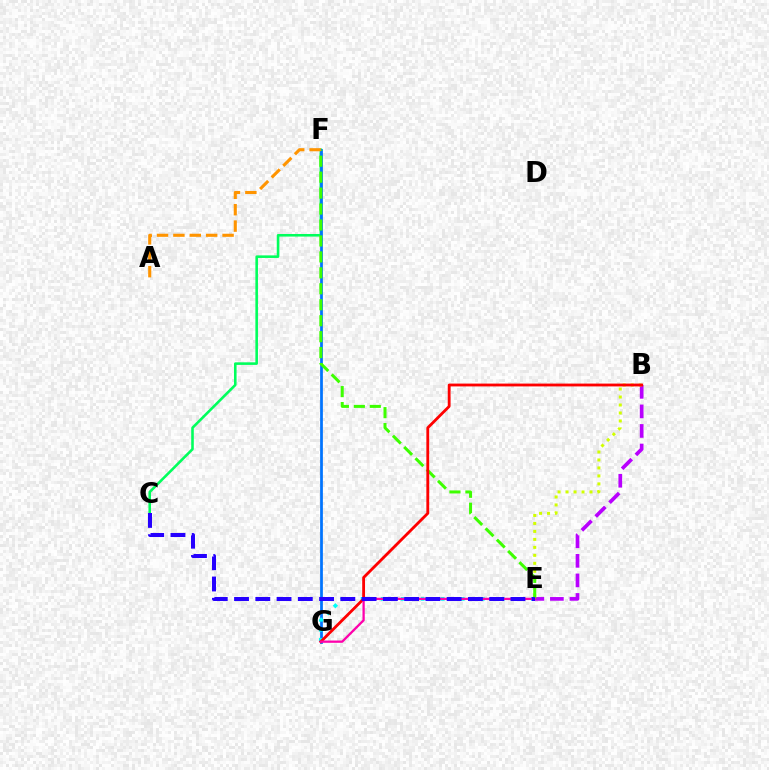{('C', 'F'): [{'color': '#00ff5c', 'line_style': 'solid', 'thickness': 1.86}], ('B', 'E'): [{'color': '#b900ff', 'line_style': 'dashed', 'thickness': 2.66}, {'color': '#d1ff00', 'line_style': 'dotted', 'thickness': 2.17}], ('F', 'G'): [{'color': '#0074ff', 'line_style': 'solid', 'thickness': 1.98}], ('E', 'F'): [{'color': '#3dff00', 'line_style': 'dashed', 'thickness': 2.17}], ('A', 'F'): [{'color': '#ff9400', 'line_style': 'dashed', 'thickness': 2.23}], ('E', 'G'): [{'color': '#00fff6', 'line_style': 'dotted', 'thickness': 2.72}, {'color': '#ff00ac', 'line_style': 'solid', 'thickness': 1.64}], ('B', 'G'): [{'color': '#ff0000', 'line_style': 'solid', 'thickness': 2.03}], ('C', 'E'): [{'color': '#2500ff', 'line_style': 'dashed', 'thickness': 2.89}]}